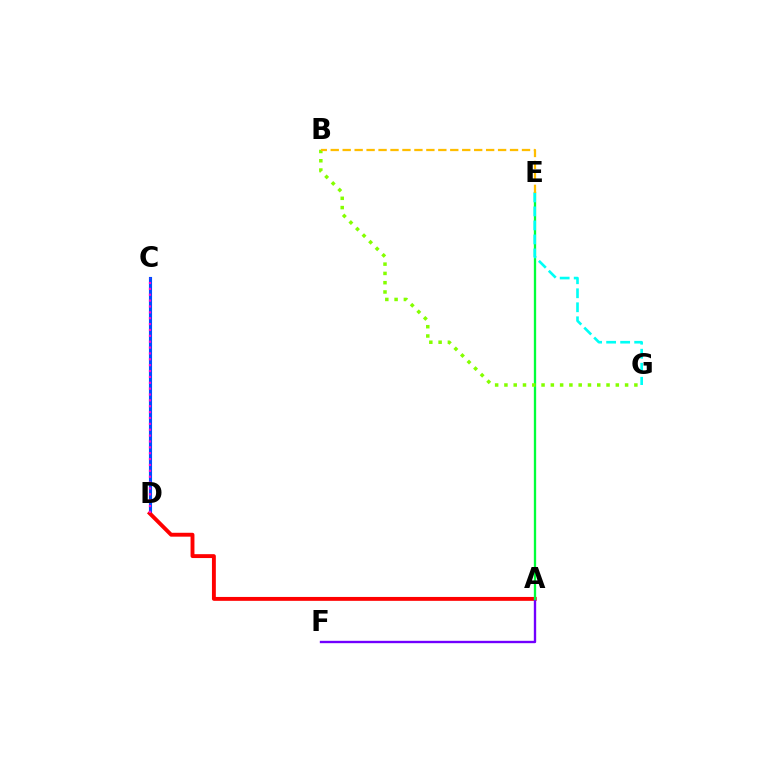{('C', 'D'): [{'color': '#004bff', 'line_style': 'solid', 'thickness': 2.24}, {'color': '#ff00cf', 'line_style': 'dotted', 'thickness': 1.59}], ('A', 'D'): [{'color': '#ff0000', 'line_style': 'solid', 'thickness': 2.8}], ('A', 'F'): [{'color': '#7200ff', 'line_style': 'solid', 'thickness': 1.7}], ('A', 'E'): [{'color': '#00ff39', 'line_style': 'solid', 'thickness': 1.67}], ('E', 'G'): [{'color': '#00fff6', 'line_style': 'dashed', 'thickness': 1.9}], ('B', 'G'): [{'color': '#84ff00', 'line_style': 'dotted', 'thickness': 2.52}], ('B', 'E'): [{'color': '#ffbd00', 'line_style': 'dashed', 'thickness': 1.62}]}